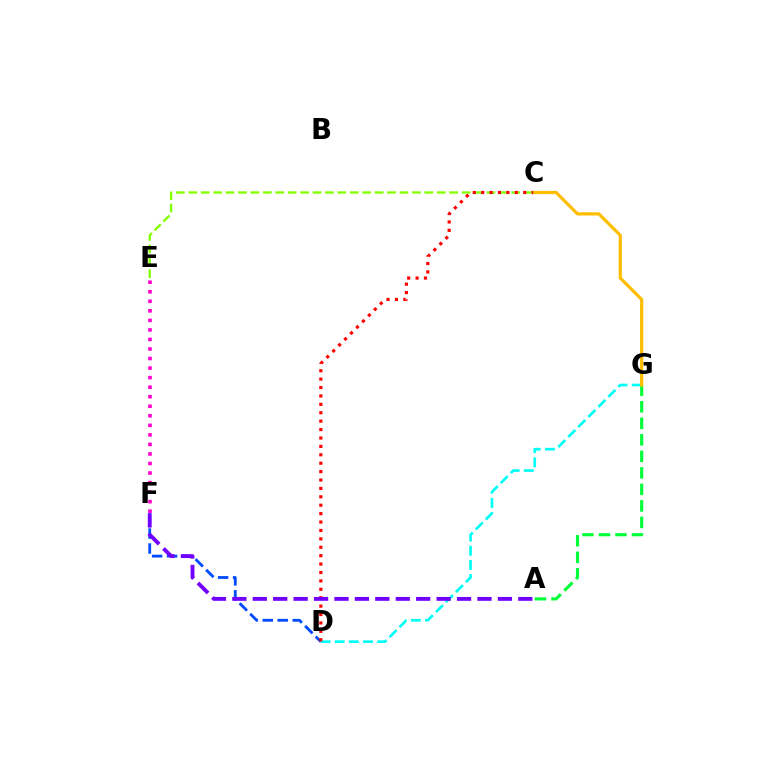{('D', 'G'): [{'color': '#00fff6', 'line_style': 'dashed', 'thickness': 1.93}], ('D', 'F'): [{'color': '#004bff', 'line_style': 'dashed', 'thickness': 2.03}], ('A', 'G'): [{'color': '#00ff39', 'line_style': 'dashed', 'thickness': 2.24}], ('C', 'E'): [{'color': '#84ff00', 'line_style': 'dashed', 'thickness': 1.69}], ('C', 'D'): [{'color': '#ff0000', 'line_style': 'dotted', 'thickness': 2.28}], ('A', 'F'): [{'color': '#7200ff', 'line_style': 'dashed', 'thickness': 2.78}], ('C', 'G'): [{'color': '#ffbd00', 'line_style': 'solid', 'thickness': 2.3}], ('E', 'F'): [{'color': '#ff00cf', 'line_style': 'dotted', 'thickness': 2.59}]}